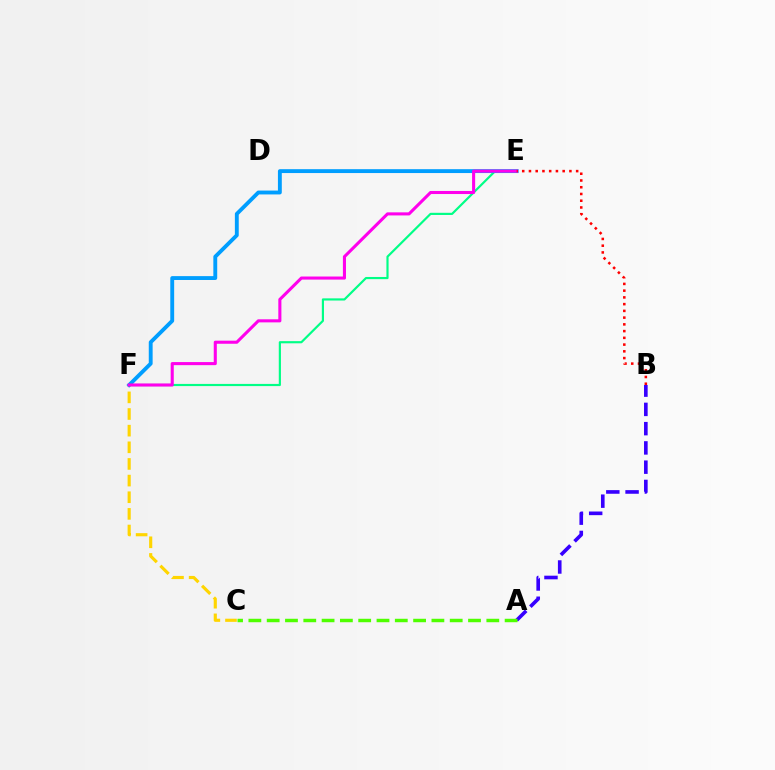{('E', 'F'): [{'color': '#00ff86', 'line_style': 'solid', 'thickness': 1.57}, {'color': '#009eff', 'line_style': 'solid', 'thickness': 2.79}, {'color': '#ff00ed', 'line_style': 'solid', 'thickness': 2.21}], ('A', 'B'): [{'color': '#3700ff', 'line_style': 'dashed', 'thickness': 2.62}], ('A', 'C'): [{'color': '#4fff00', 'line_style': 'dashed', 'thickness': 2.49}], ('C', 'F'): [{'color': '#ffd500', 'line_style': 'dashed', 'thickness': 2.26}], ('B', 'E'): [{'color': '#ff0000', 'line_style': 'dotted', 'thickness': 1.83}]}